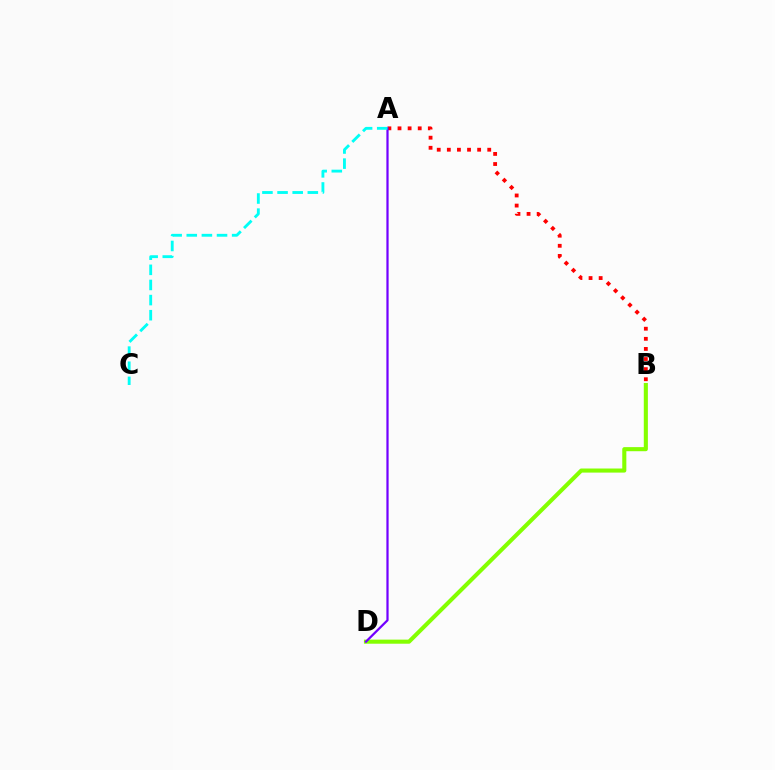{('B', 'D'): [{'color': '#84ff00', 'line_style': 'solid', 'thickness': 2.94}], ('A', 'B'): [{'color': '#ff0000', 'line_style': 'dotted', 'thickness': 2.74}], ('A', 'D'): [{'color': '#7200ff', 'line_style': 'solid', 'thickness': 1.6}], ('A', 'C'): [{'color': '#00fff6', 'line_style': 'dashed', 'thickness': 2.05}]}